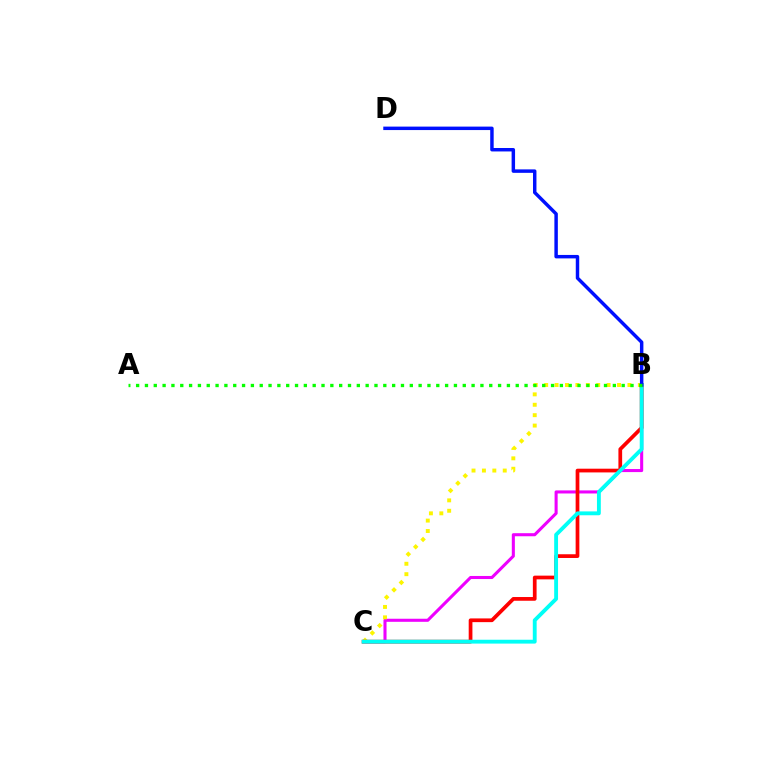{('B', 'C'): [{'color': '#ee00ff', 'line_style': 'solid', 'thickness': 2.21}, {'color': '#fcf500', 'line_style': 'dotted', 'thickness': 2.83}, {'color': '#ff0000', 'line_style': 'solid', 'thickness': 2.68}, {'color': '#00fff6', 'line_style': 'solid', 'thickness': 2.78}], ('B', 'D'): [{'color': '#0010ff', 'line_style': 'solid', 'thickness': 2.49}], ('A', 'B'): [{'color': '#08ff00', 'line_style': 'dotted', 'thickness': 2.4}]}